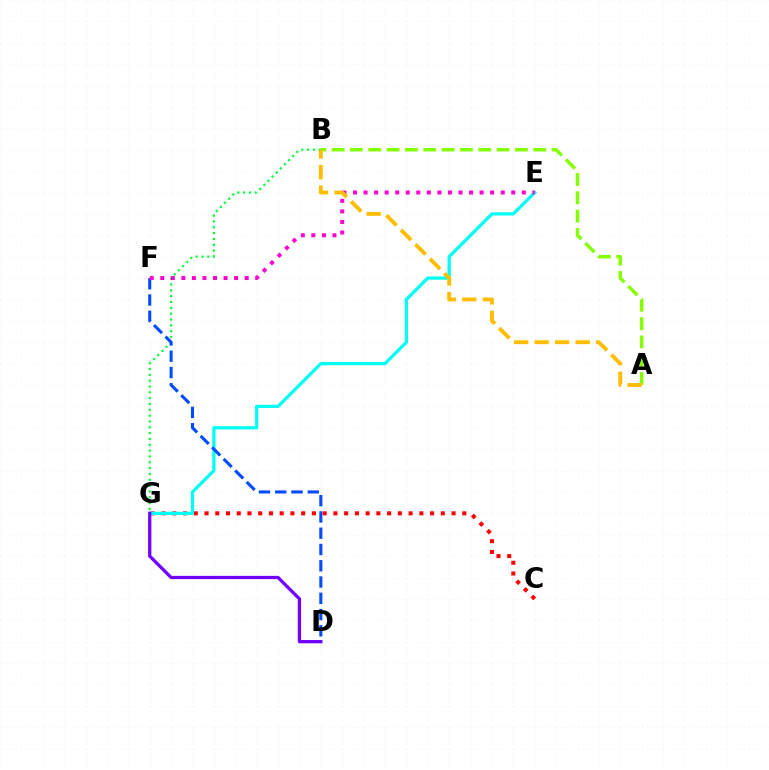{('C', 'G'): [{'color': '#ff0000', 'line_style': 'dotted', 'thickness': 2.92}], ('E', 'G'): [{'color': '#00fff6', 'line_style': 'solid', 'thickness': 2.33}], ('A', 'B'): [{'color': '#84ff00', 'line_style': 'dashed', 'thickness': 2.49}, {'color': '#ffbd00', 'line_style': 'dashed', 'thickness': 2.79}], ('B', 'G'): [{'color': '#00ff39', 'line_style': 'dotted', 'thickness': 1.58}], ('D', 'G'): [{'color': '#7200ff', 'line_style': 'solid', 'thickness': 2.35}], ('D', 'F'): [{'color': '#004bff', 'line_style': 'dashed', 'thickness': 2.21}], ('E', 'F'): [{'color': '#ff00cf', 'line_style': 'dotted', 'thickness': 2.87}]}